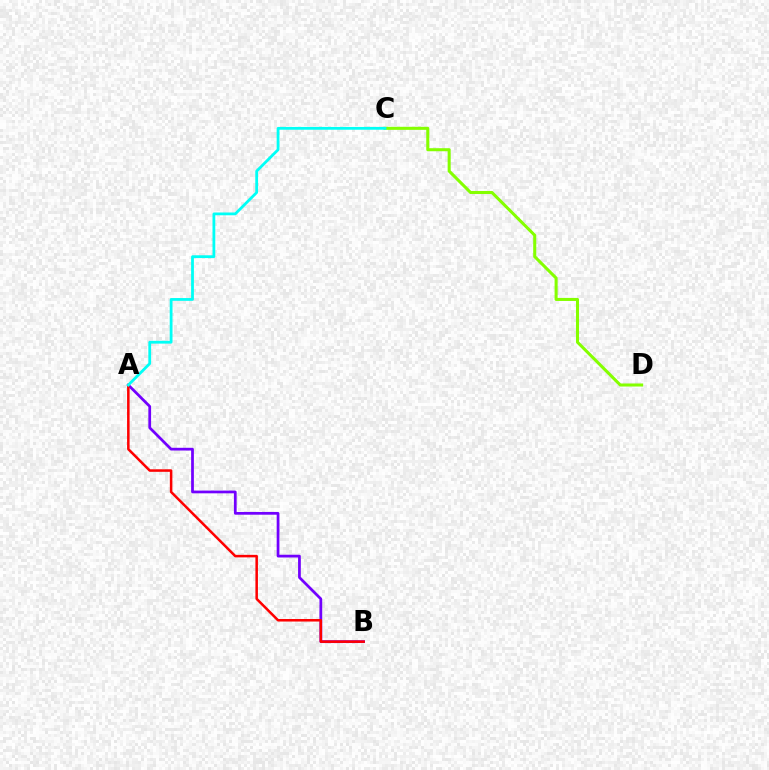{('A', 'B'): [{'color': '#7200ff', 'line_style': 'solid', 'thickness': 1.97}, {'color': '#ff0000', 'line_style': 'solid', 'thickness': 1.82}], ('C', 'D'): [{'color': '#84ff00', 'line_style': 'solid', 'thickness': 2.19}], ('A', 'C'): [{'color': '#00fff6', 'line_style': 'solid', 'thickness': 2.01}]}